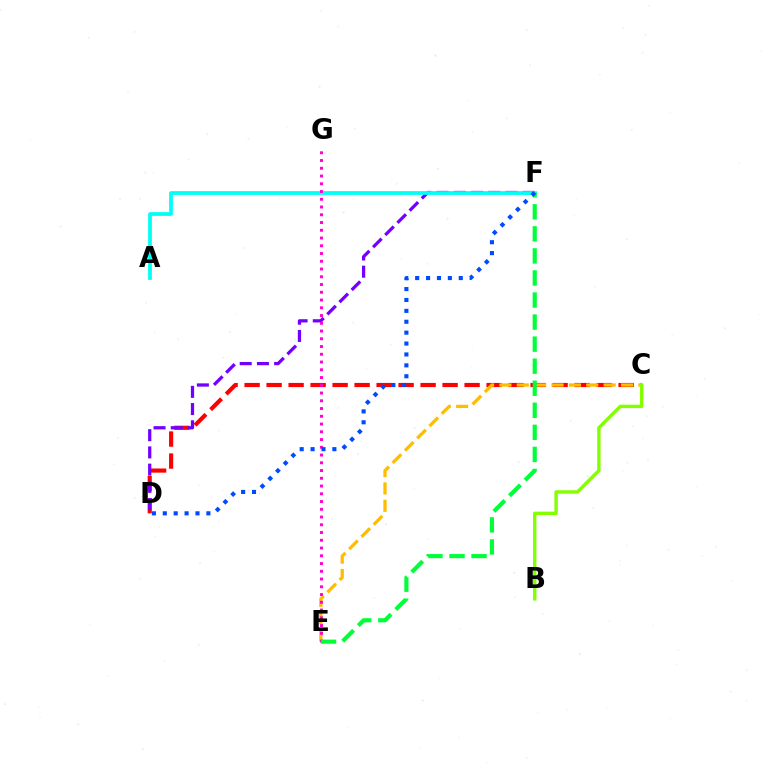{('C', 'D'): [{'color': '#ff0000', 'line_style': 'dashed', 'thickness': 2.99}], ('C', 'E'): [{'color': '#ffbd00', 'line_style': 'dashed', 'thickness': 2.36}], ('B', 'C'): [{'color': '#84ff00', 'line_style': 'solid', 'thickness': 2.44}], ('D', 'F'): [{'color': '#7200ff', 'line_style': 'dashed', 'thickness': 2.34}, {'color': '#004bff', 'line_style': 'dotted', 'thickness': 2.96}], ('A', 'F'): [{'color': '#00fff6', 'line_style': 'solid', 'thickness': 2.7}], ('E', 'G'): [{'color': '#ff00cf', 'line_style': 'dotted', 'thickness': 2.11}], ('E', 'F'): [{'color': '#00ff39', 'line_style': 'dashed', 'thickness': 3.0}]}